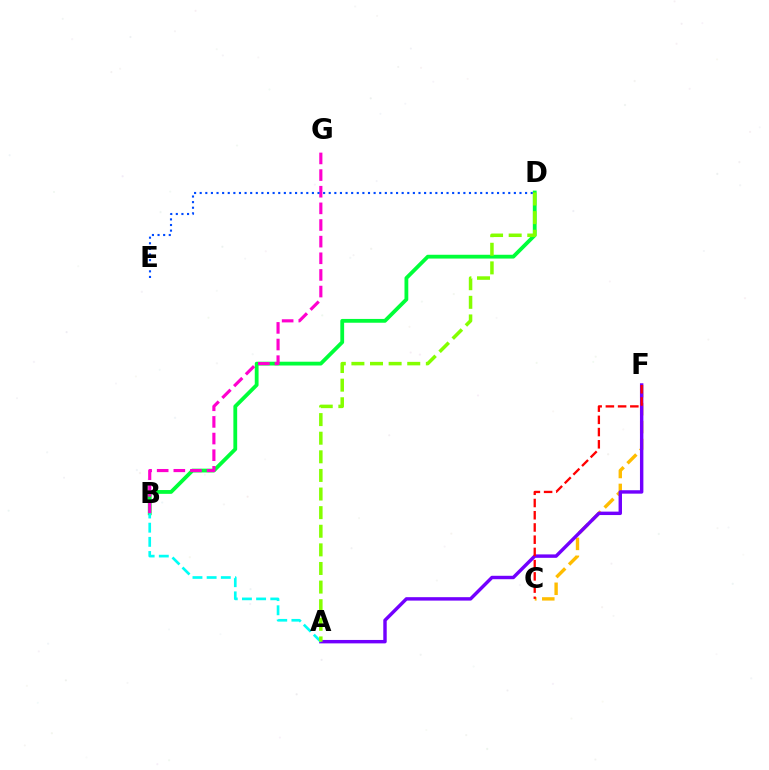{('C', 'F'): [{'color': '#ffbd00', 'line_style': 'dashed', 'thickness': 2.43}, {'color': '#ff0000', 'line_style': 'dashed', 'thickness': 1.66}], ('B', 'D'): [{'color': '#00ff39', 'line_style': 'solid', 'thickness': 2.74}], ('A', 'F'): [{'color': '#7200ff', 'line_style': 'solid', 'thickness': 2.47}], ('B', 'G'): [{'color': '#ff00cf', 'line_style': 'dashed', 'thickness': 2.26}], ('A', 'B'): [{'color': '#00fff6', 'line_style': 'dashed', 'thickness': 1.93}], ('A', 'D'): [{'color': '#84ff00', 'line_style': 'dashed', 'thickness': 2.53}], ('D', 'E'): [{'color': '#004bff', 'line_style': 'dotted', 'thickness': 1.52}]}